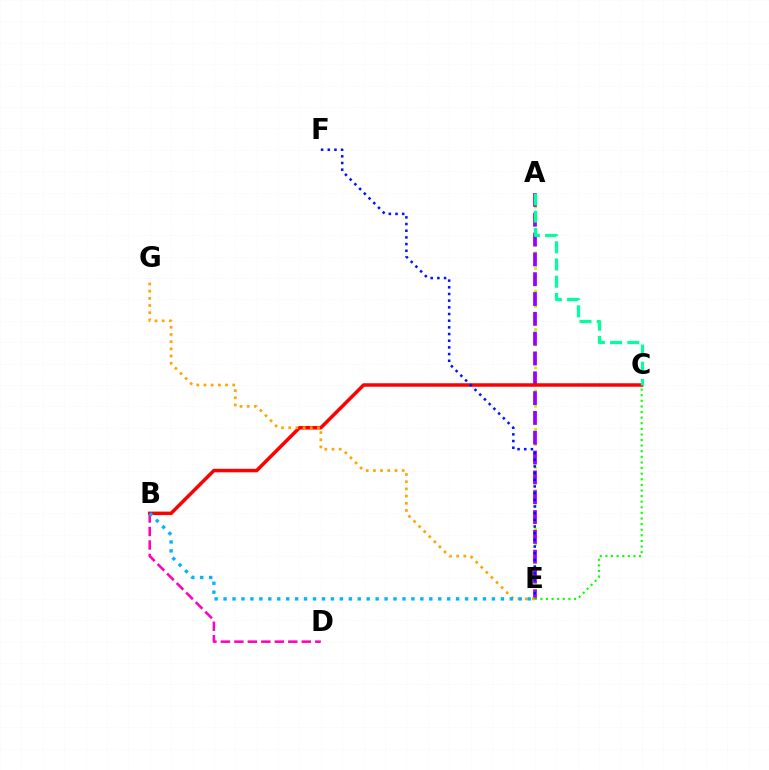{('B', 'D'): [{'color': '#ff00bd', 'line_style': 'dashed', 'thickness': 1.83}], ('A', 'E'): [{'color': '#b3ff00', 'line_style': 'dotted', 'thickness': 2.08}, {'color': '#9b00ff', 'line_style': 'dashed', 'thickness': 2.69}], ('B', 'C'): [{'color': '#ff0000', 'line_style': 'solid', 'thickness': 2.52}], ('C', 'E'): [{'color': '#08ff00', 'line_style': 'dotted', 'thickness': 1.52}], ('E', 'G'): [{'color': '#ffa500', 'line_style': 'dotted', 'thickness': 1.95}], ('B', 'E'): [{'color': '#00b5ff', 'line_style': 'dotted', 'thickness': 2.43}], ('E', 'F'): [{'color': '#0010ff', 'line_style': 'dotted', 'thickness': 1.81}], ('A', 'C'): [{'color': '#00ff9d', 'line_style': 'dashed', 'thickness': 2.34}]}